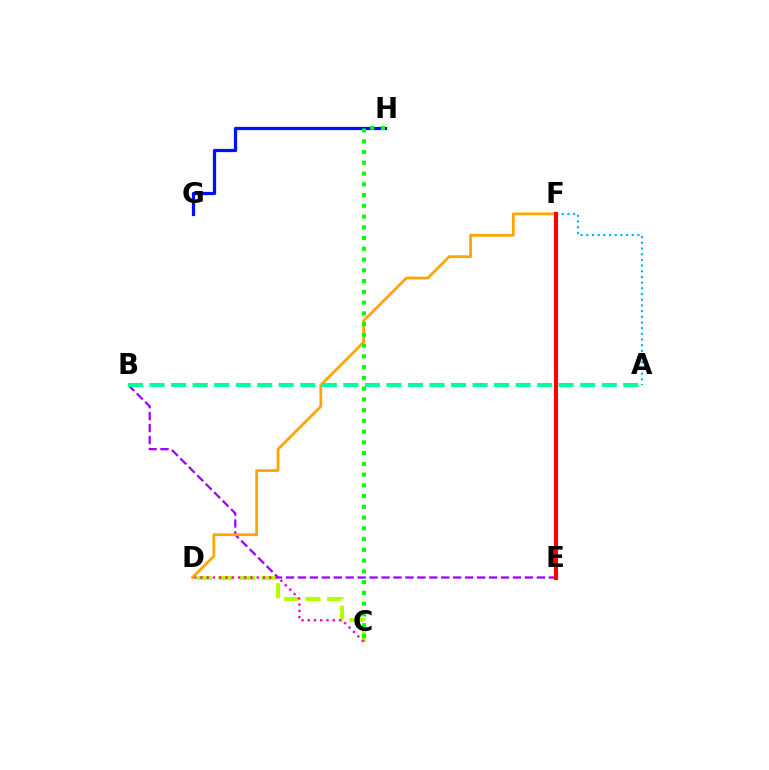{('C', 'D'): [{'color': '#b3ff00', 'line_style': 'dashed', 'thickness': 2.94}, {'color': '#ff00bd', 'line_style': 'dotted', 'thickness': 1.7}], ('B', 'E'): [{'color': '#9b00ff', 'line_style': 'dashed', 'thickness': 1.62}], ('G', 'H'): [{'color': '#0010ff', 'line_style': 'solid', 'thickness': 2.33}], ('D', 'F'): [{'color': '#ffa500', 'line_style': 'solid', 'thickness': 2.01}], ('A', 'F'): [{'color': '#00b5ff', 'line_style': 'dotted', 'thickness': 1.55}], ('E', 'F'): [{'color': '#ff0000', 'line_style': 'solid', 'thickness': 2.95}], ('A', 'B'): [{'color': '#00ff9d', 'line_style': 'dashed', 'thickness': 2.93}], ('C', 'H'): [{'color': '#08ff00', 'line_style': 'dotted', 'thickness': 2.92}]}